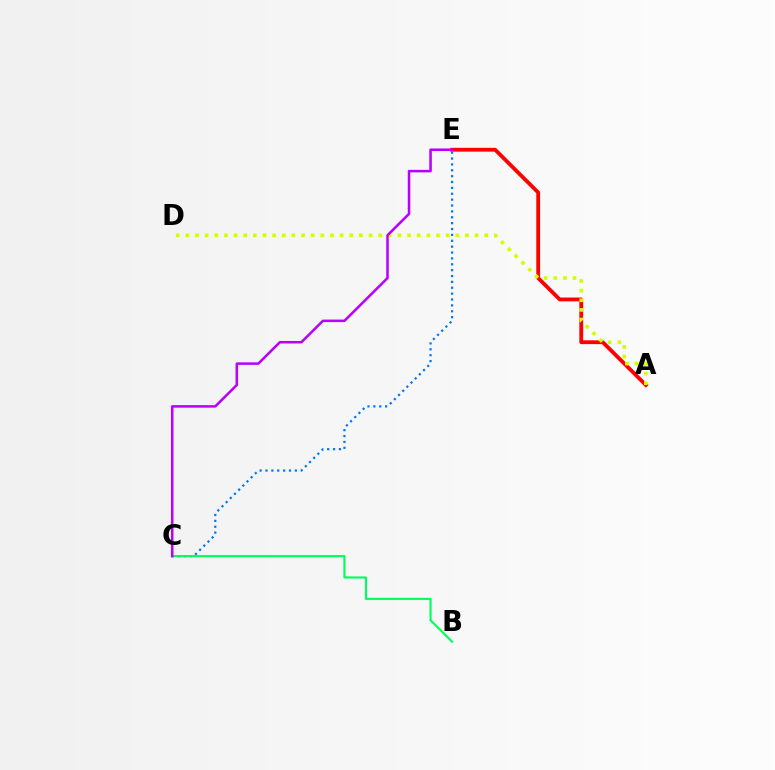{('A', 'E'): [{'color': '#ff0000', 'line_style': 'solid', 'thickness': 2.75}], ('C', 'E'): [{'color': '#0074ff', 'line_style': 'dotted', 'thickness': 1.6}, {'color': '#b900ff', 'line_style': 'solid', 'thickness': 1.82}], ('A', 'D'): [{'color': '#d1ff00', 'line_style': 'dotted', 'thickness': 2.62}], ('B', 'C'): [{'color': '#00ff5c', 'line_style': 'solid', 'thickness': 1.53}]}